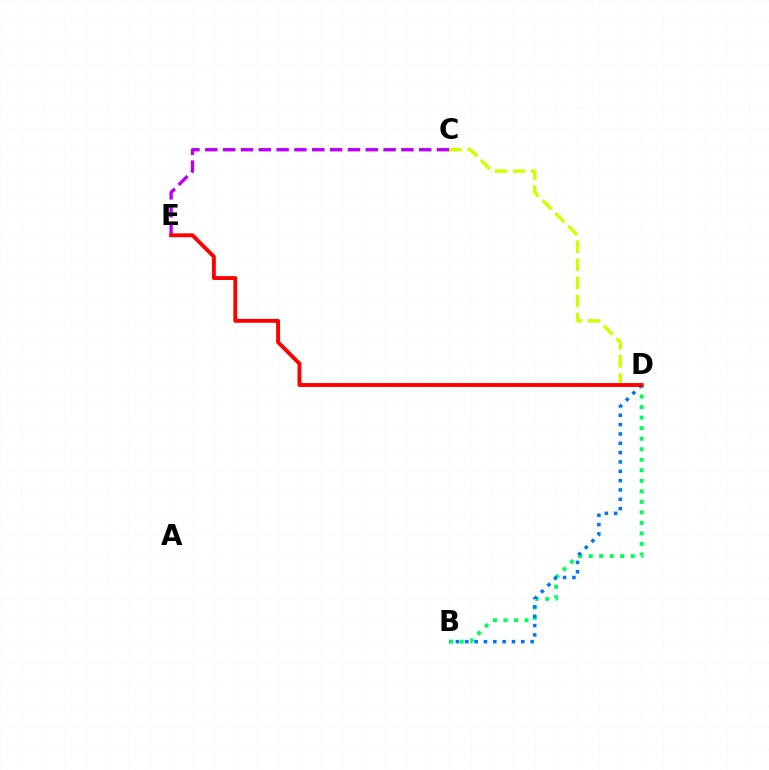{('B', 'D'): [{'color': '#00ff5c', 'line_style': 'dotted', 'thickness': 2.86}, {'color': '#0074ff', 'line_style': 'dotted', 'thickness': 2.54}], ('C', 'E'): [{'color': '#b900ff', 'line_style': 'dashed', 'thickness': 2.42}], ('C', 'D'): [{'color': '#d1ff00', 'line_style': 'dashed', 'thickness': 2.46}], ('D', 'E'): [{'color': '#ff0000', 'line_style': 'solid', 'thickness': 2.8}]}